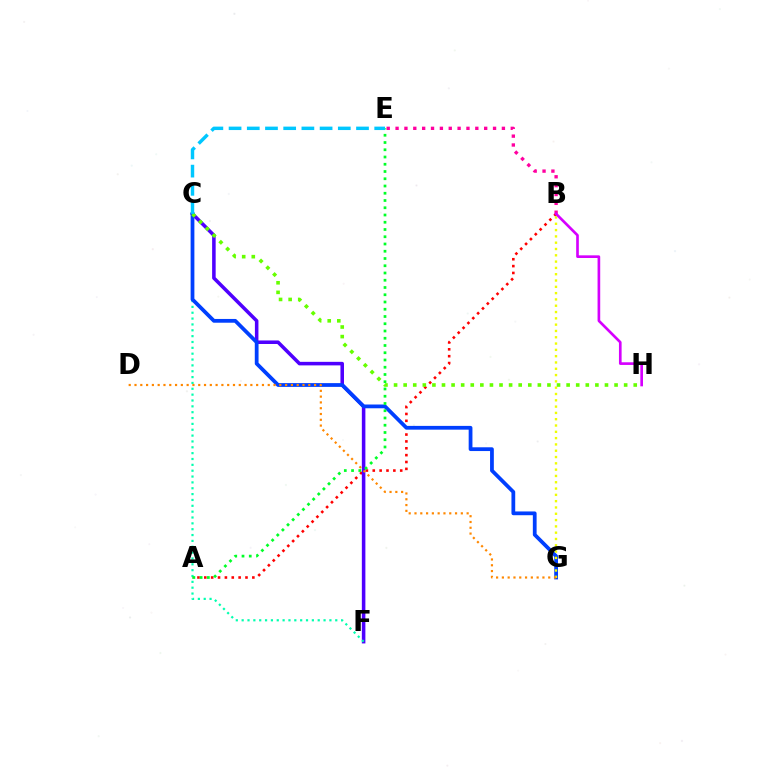{('A', 'B'): [{'color': '#ff0000', 'line_style': 'dotted', 'thickness': 1.86}], ('C', 'F'): [{'color': '#4f00ff', 'line_style': 'solid', 'thickness': 2.55}, {'color': '#00ffaf', 'line_style': 'dotted', 'thickness': 1.59}], ('C', 'G'): [{'color': '#003fff', 'line_style': 'solid', 'thickness': 2.71}], ('B', 'E'): [{'color': '#ff00a0', 'line_style': 'dotted', 'thickness': 2.41}], ('B', 'G'): [{'color': '#eeff00', 'line_style': 'dotted', 'thickness': 1.71}], ('C', 'H'): [{'color': '#66ff00', 'line_style': 'dotted', 'thickness': 2.6}], ('A', 'E'): [{'color': '#00ff27', 'line_style': 'dotted', 'thickness': 1.97}], ('D', 'G'): [{'color': '#ff8800', 'line_style': 'dotted', 'thickness': 1.57}], ('B', 'H'): [{'color': '#d600ff', 'line_style': 'solid', 'thickness': 1.91}], ('C', 'E'): [{'color': '#00c7ff', 'line_style': 'dashed', 'thickness': 2.47}]}